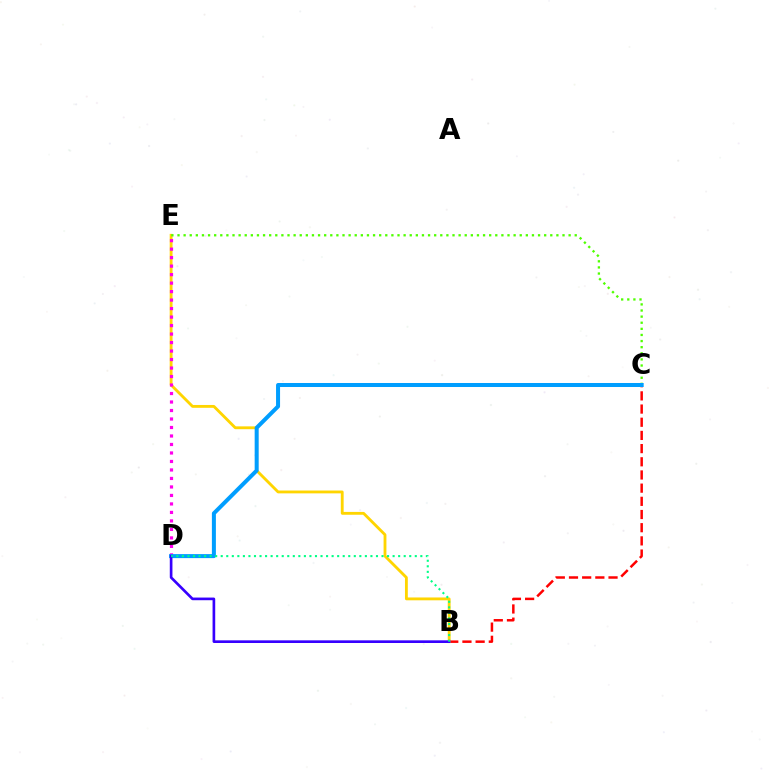{('B', 'C'): [{'color': '#ff0000', 'line_style': 'dashed', 'thickness': 1.79}], ('B', 'E'): [{'color': '#ffd500', 'line_style': 'solid', 'thickness': 2.04}], ('D', 'E'): [{'color': '#ff00ed', 'line_style': 'dotted', 'thickness': 2.31}], ('C', 'E'): [{'color': '#4fff00', 'line_style': 'dotted', 'thickness': 1.66}], ('C', 'D'): [{'color': '#009eff', 'line_style': 'solid', 'thickness': 2.88}], ('B', 'D'): [{'color': '#3700ff', 'line_style': 'solid', 'thickness': 1.91}, {'color': '#00ff86', 'line_style': 'dotted', 'thickness': 1.51}]}